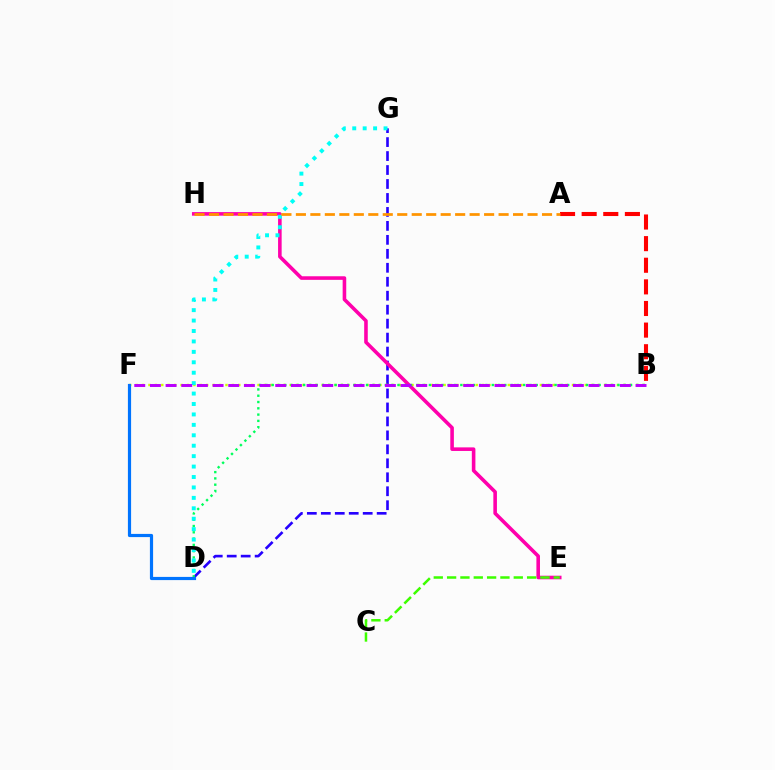{('D', 'G'): [{'color': '#2500ff', 'line_style': 'dashed', 'thickness': 1.9}, {'color': '#00fff6', 'line_style': 'dotted', 'thickness': 2.83}], ('B', 'F'): [{'color': '#d1ff00', 'line_style': 'dotted', 'thickness': 1.74}, {'color': '#b900ff', 'line_style': 'dashed', 'thickness': 2.13}], ('E', 'H'): [{'color': '#ff00ac', 'line_style': 'solid', 'thickness': 2.58}], ('A', 'B'): [{'color': '#ff0000', 'line_style': 'dashed', 'thickness': 2.94}], ('B', 'D'): [{'color': '#00ff5c', 'line_style': 'dotted', 'thickness': 1.71}], ('D', 'F'): [{'color': '#0074ff', 'line_style': 'solid', 'thickness': 2.29}], ('C', 'E'): [{'color': '#3dff00', 'line_style': 'dashed', 'thickness': 1.81}], ('A', 'H'): [{'color': '#ff9400', 'line_style': 'dashed', 'thickness': 1.97}]}